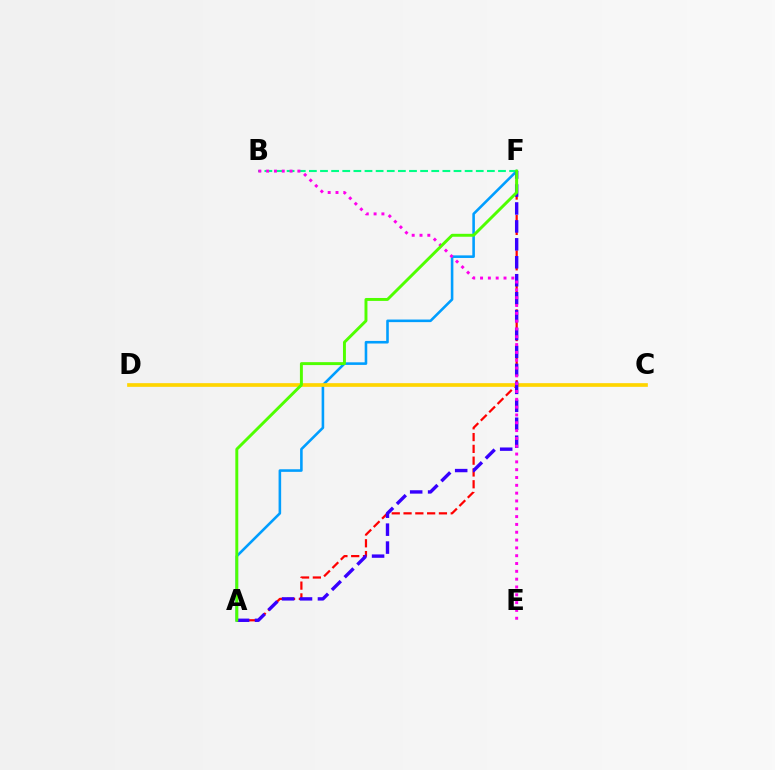{('A', 'F'): [{'color': '#ff0000', 'line_style': 'dashed', 'thickness': 1.6}, {'color': '#009eff', 'line_style': 'solid', 'thickness': 1.86}, {'color': '#3700ff', 'line_style': 'dashed', 'thickness': 2.44}, {'color': '#4fff00', 'line_style': 'solid', 'thickness': 2.11}], ('C', 'D'): [{'color': '#ffd500', 'line_style': 'solid', 'thickness': 2.65}], ('B', 'F'): [{'color': '#00ff86', 'line_style': 'dashed', 'thickness': 1.51}], ('B', 'E'): [{'color': '#ff00ed', 'line_style': 'dotted', 'thickness': 2.12}]}